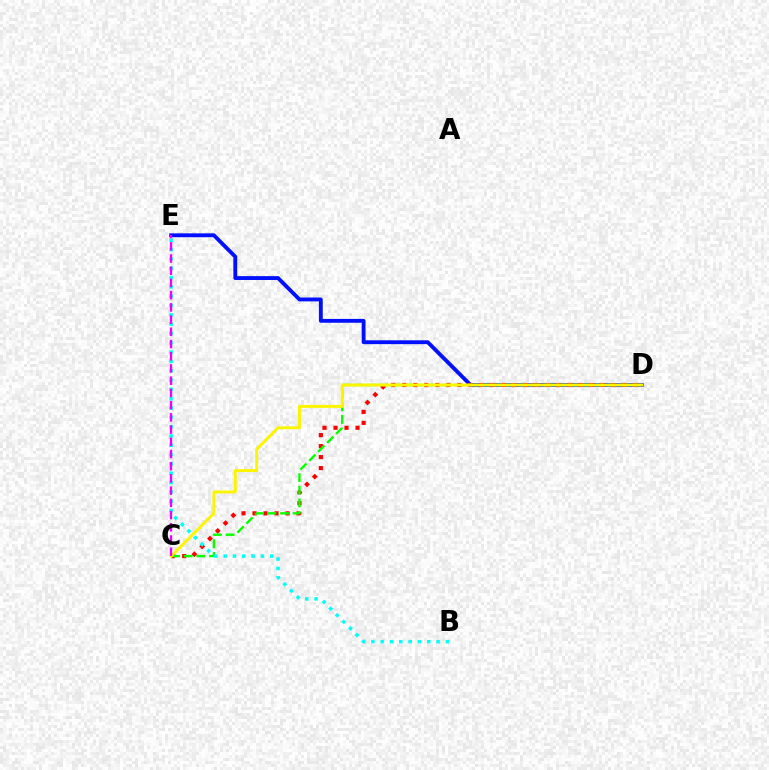{('D', 'E'): [{'color': '#0010ff', 'line_style': 'solid', 'thickness': 2.78}], ('C', 'D'): [{'color': '#ff0000', 'line_style': 'dotted', 'thickness': 2.99}, {'color': '#08ff00', 'line_style': 'dashed', 'thickness': 1.72}, {'color': '#fcf500', 'line_style': 'solid', 'thickness': 2.12}], ('B', 'E'): [{'color': '#00fff6', 'line_style': 'dotted', 'thickness': 2.53}], ('C', 'E'): [{'color': '#ee00ff', 'line_style': 'dashed', 'thickness': 1.66}]}